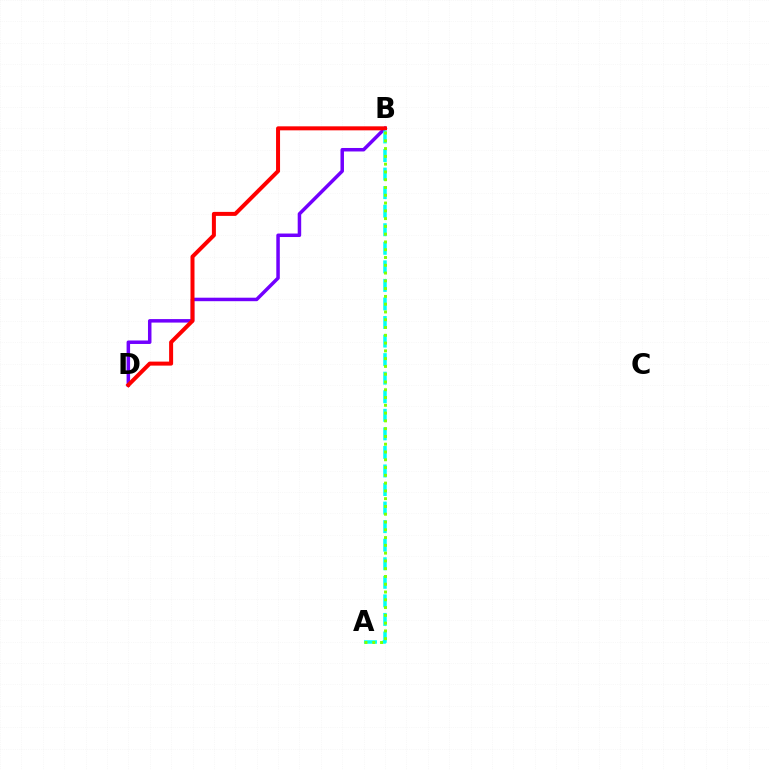{('B', 'D'): [{'color': '#7200ff', 'line_style': 'solid', 'thickness': 2.52}, {'color': '#ff0000', 'line_style': 'solid', 'thickness': 2.88}], ('A', 'B'): [{'color': '#00fff6', 'line_style': 'dashed', 'thickness': 2.52}, {'color': '#84ff00', 'line_style': 'dotted', 'thickness': 2.11}]}